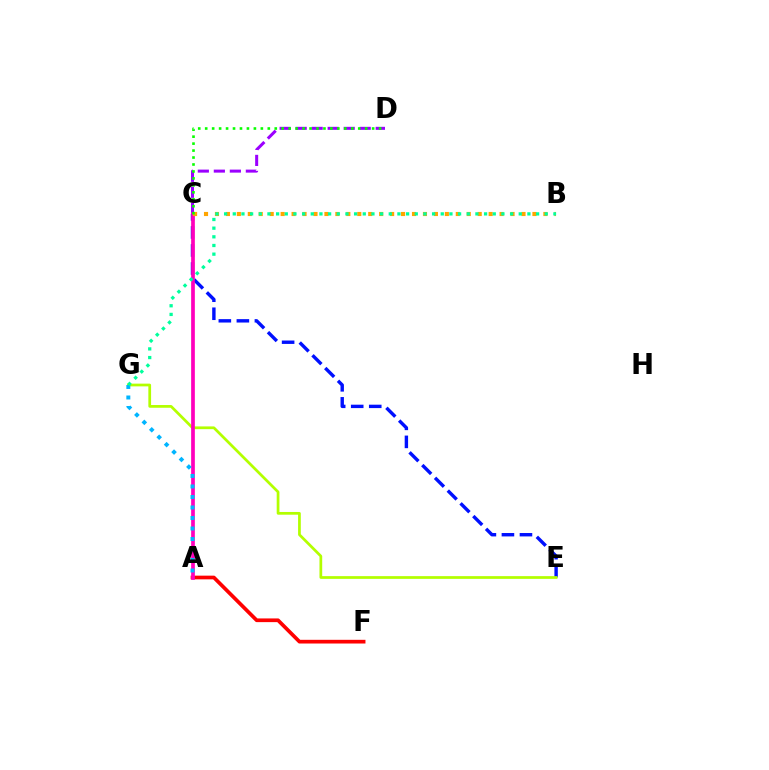{('C', 'E'): [{'color': '#0010ff', 'line_style': 'dashed', 'thickness': 2.45}], ('C', 'D'): [{'color': '#9b00ff', 'line_style': 'dashed', 'thickness': 2.17}, {'color': '#08ff00', 'line_style': 'dotted', 'thickness': 1.89}], ('A', 'F'): [{'color': '#ff0000', 'line_style': 'solid', 'thickness': 2.66}], ('E', 'G'): [{'color': '#b3ff00', 'line_style': 'solid', 'thickness': 1.97}], ('A', 'C'): [{'color': '#ff00bd', 'line_style': 'solid', 'thickness': 2.67}], ('B', 'C'): [{'color': '#ffa500', 'line_style': 'dotted', 'thickness': 2.97}], ('A', 'G'): [{'color': '#00b5ff', 'line_style': 'dotted', 'thickness': 2.85}], ('B', 'G'): [{'color': '#00ff9d', 'line_style': 'dotted', 'thickness': 2.35}]}